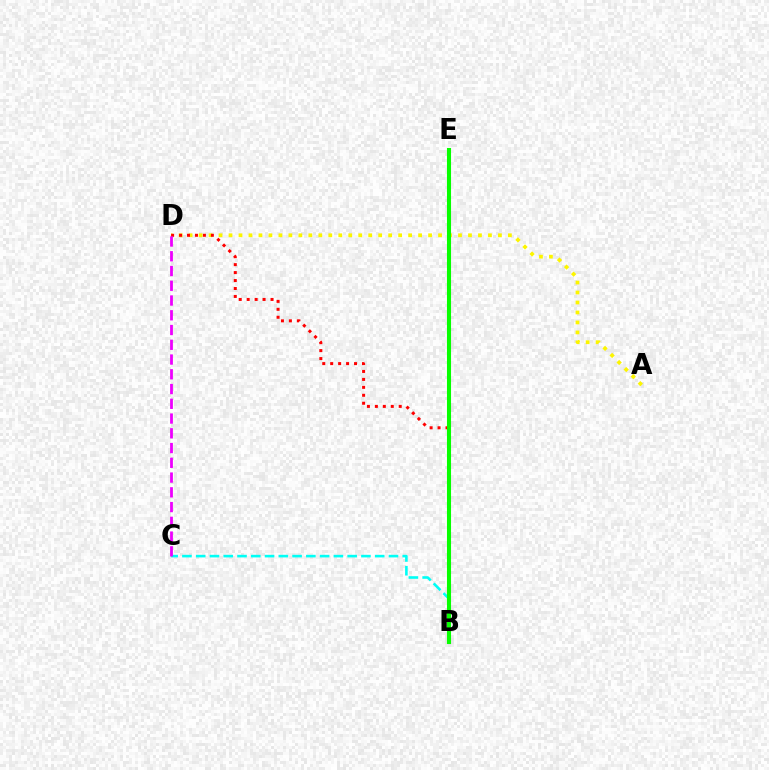{('A', 'D'): [{'color': '#fcf500', 'line_style': 'dotted', 'thickness': 2.71}], ('B', 'D'): [{'color': '#ff0000', 'line_style': 'dotted', 'thickness': 2.16}], ('B', 'E'): [{'color': '#0010ff', 'line_style': 'dashed', 'thickness': 1.57}, {'color': '#08ff00', 'line_style': 'solid', 'thickness': 2.93}], ('B', 'C'): [{'color': '#00fff6', 'line_style': 'dashed', 'thickness': 1.87}], ('C', 'D'): [{'color': '#ee00ff', 'line_style': 'dashed', 'thickness': 2.0}]}